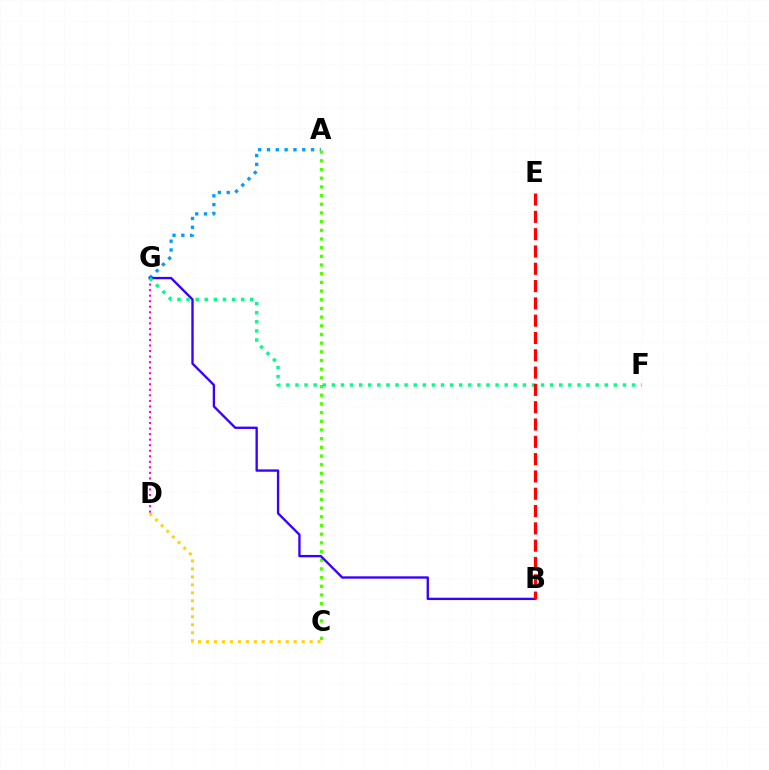{('C', 'D'): [{'color': '#ffd500', 'line_style': 'dotted', 'thickness': 2.17}], ('A', 'G'): [{'color': '#009eff', 'line_style': 'dotted', 'thickness': 2.4}], ('D', 'G'): [{'color': '#ff00ed', 'line_style': 'dotted', 'thickness': 1.5}], ('A', 'C'): [{'color': '#4fff00', 'line_style': 'dotted', 'thickness': 2.36}], ('B', 'G'): [{'color': '#3700ff', 'line_style': 'solid', 'thickness': 1.69}], ('F', 'G'): [{'color': '#00ff86', 'line_style': 'dotted', 'thickness': 2.47}], ('B', 'E'): [{'color': '#ff0000', 'line_style': 'dashed', 'thickness': 2.35}]}